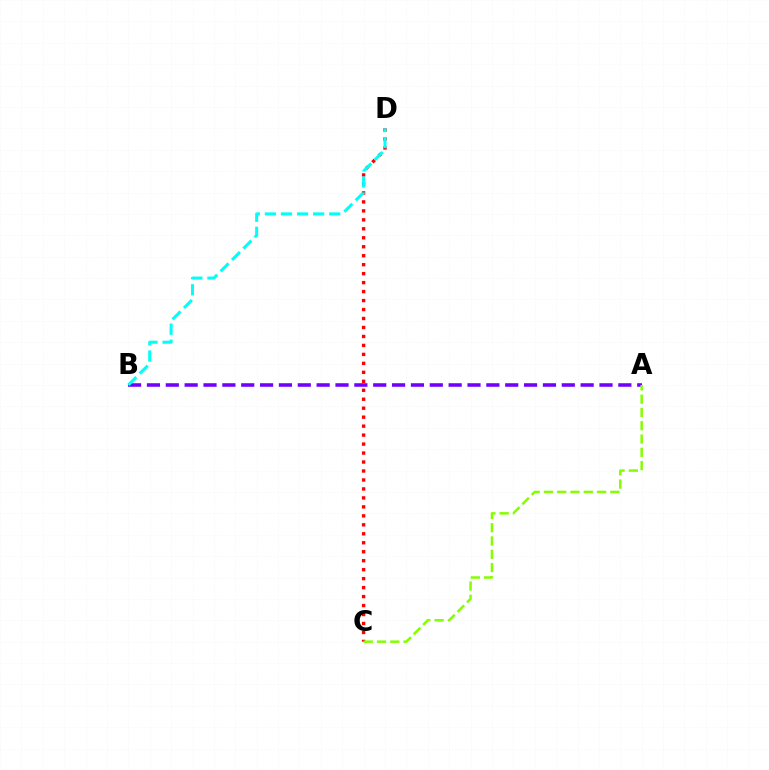{('C', 'D'): [{'color': '#ff0000', 'line_style': 'dotted', 'thickness': 2.44}], ('A', 'B'): [{'color': '#7200ff', 'line_style': 'dashed', 'thickness': 2.56}], ('A', 'C'): [{'color': '#84ff00', 'line_style': 'dashed', 'thickness': 1.81}], ('B', 'D'): [{'color': '#00fff6', 'line_style': 'dashed', 'thickness': 2.19}]}